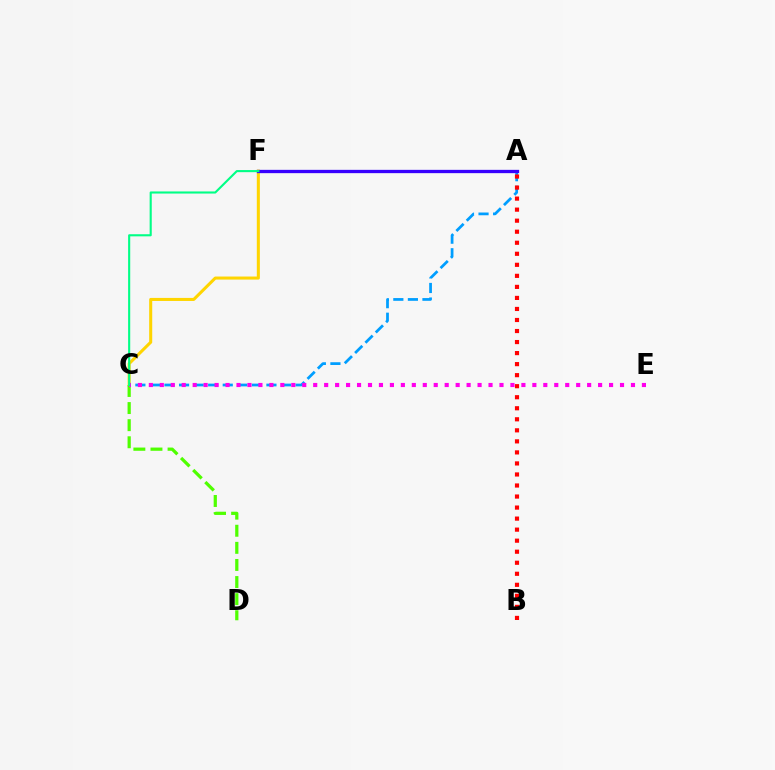{('C', 'F'): [{'color': '#ffd500', 'line_style': 'solid', 'thickness': 2.2}, {'color': '#00ff86', 'line_style': 'solid', 'thickness': 1.52}], ('C', 'D'): [{'color': '#4fff00', 'line_style': 'dashed', 'thickness': 2.32}], ('A', 'C'): [{'color': '#009eff', 'line_style': 'dashed', 'thickness': 1.98}], ('A', 'B'): [{'color': '#ff0000', 'line_style': 'dotted', 'thickness': 3.0}], ('C', 'E'): [{'color': '#ff00ed', 'line_style': 'dotted', 'thickness': 2.98}], ('A', 'F'): [{'color': '#3700ff', 'line_style': 'solid', 'thickness': 2.38}]}